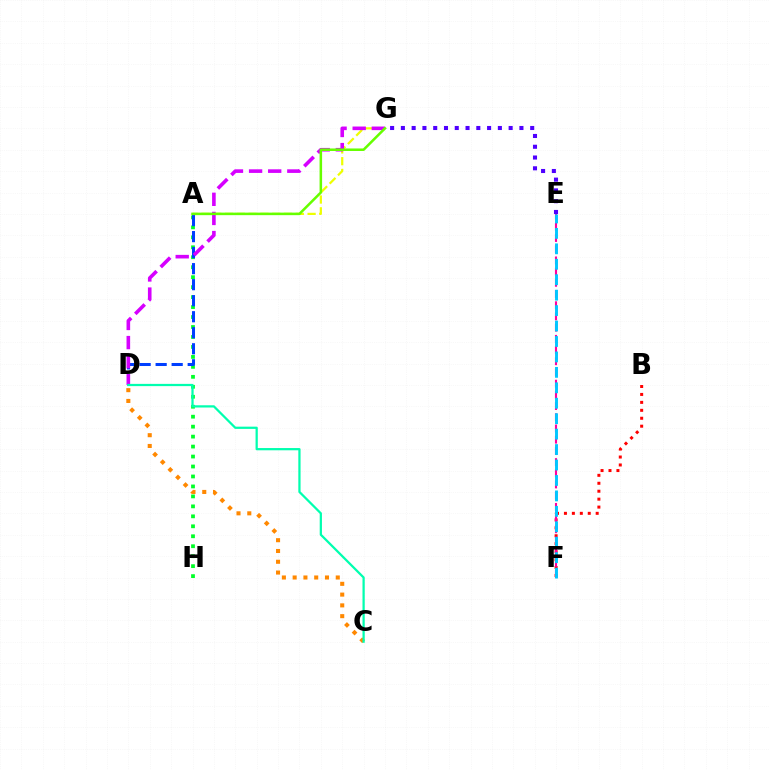{('B', 'F'): [{'color': '#ff0000', 'line_style': 'dotted', 'thickness': 2.16}], ('A', 'H'): [{'color': '#00ff27', 'line_style': 'dotted', 'thickness': 2.71}], ('A', 'D'): [{'color': '#003fff', 'line_style': 'dashed', 'thickness': 2.18}], ('A', 'G'): [{'color': '#eeff00', 'line_style': 'dashed', 'thickness': 1.6}, {'color': '#66ff00', 'line_style': 'solid', 'thickness': 1.82}], ('E', 'F'): [{'color': '#ff00a0', 'line_style': 'dashed', 'thickness': 1.52}, {'color': '#00c7ff', 'line_style': 'dashed', 'thickness': 2.1}], ('D', 'G'): [{'color': '#d600ff', 'line_style': 'dashed', 'thickness': 2.6}], ('C', 'D'): [{'color': '#ff8800', 'line_style': 'dotted', 'thickness': 2.93}, {'color': '#00ffaf', 'line_style': 'solid', 'thickness': 1.61}], ('E', 'G'): [{'color': '#4f00ff', 'line_style': 'dotted', 'thickness': 2.93}]}